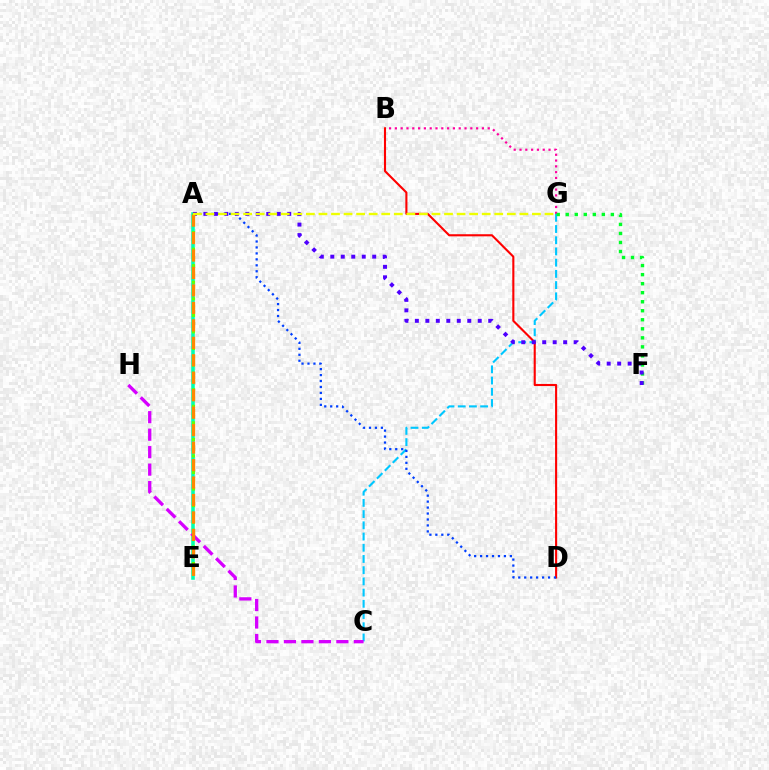{('A', 'E'): [{'color': '#00ffaf', 'line_style': 'solid', 'thickness': 2.55}, {'color': '#66ff00', 'line_style': 'dotted', 'thickness': 2.25}, {'color': '#ff8800', 'line_style': 'dashed', 'thickness': 2.37}], ('C', 'G'): [{'color': '#00c7ff', 'line_style': 'dashed', 'thickness': 1.52}], ('C', 'H'): [{'color': '#d600ff', 'line_style': 'dashed', 'thickness': 2.37}], ('B', 'G'): [{'color': '#ff00a0', 'line_style': 'dotted', 'thickness': 1.58}], ('B', 'D'): [{'color': '#ff0000', 'line_style': 'solid', 'thickness': 1.52}], ('F', 'G'): [{'color': '#00ff27', 'line_style': 'dotted', 'thickness': 2.45}], ('A', 'D'): [{'color': '#003fff', 'line_style': 'dotted', 'thickness': 1.62}], ('A', 'F'): [{'color': '#4f00ff', 'line_style': 'dotted', 'thickness': 2.85}], ('A', 'G'): [{'color': '#eeff00', 'line_style': 'dashed', 'thickness': 1.71}]}